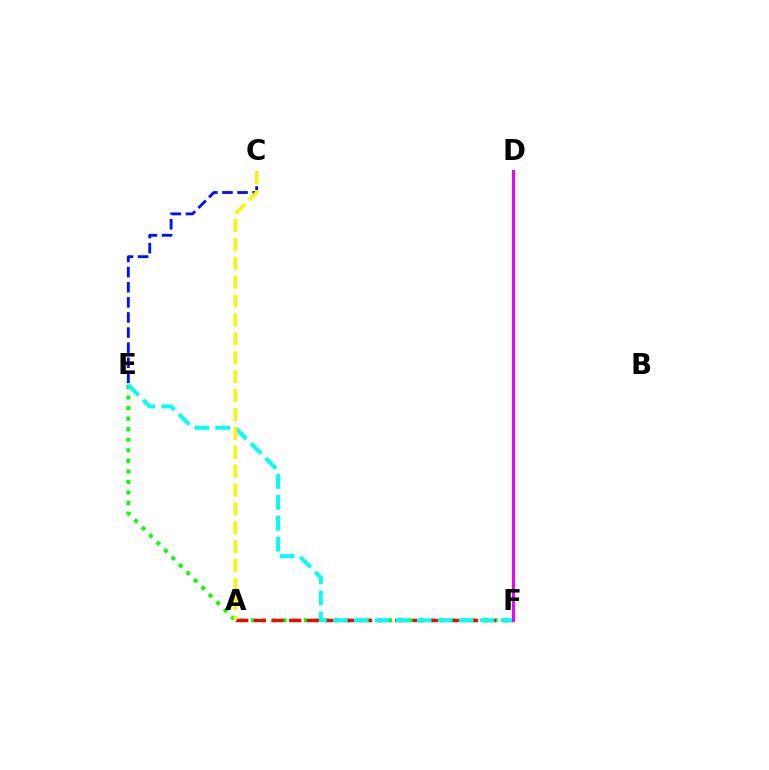{('E', 'F'): [{'color': '#08ff00', 'line_style': 'dotted', 'thickness': 2.87}, {'color': '#00fff6', 'line_style': 'dashed', 'thickness': 2.85}], ('A', 'F'): [{'color': '#ff0000', 'line_style': 'dashed', 'thickness': 2.4}], ('C', 'E'): [{'color': '#0010ff', 'line_style': 'dashed', 'thickness': 2.05}], ('A', 'C'): [{'color': '#fcf500', 'line_style': 'dashed', 'thickness': 2.57}], ('D', 'F'): [{'color': '#ee00ff', 'line_style': 'solid', 'thickness': 2.15}]}